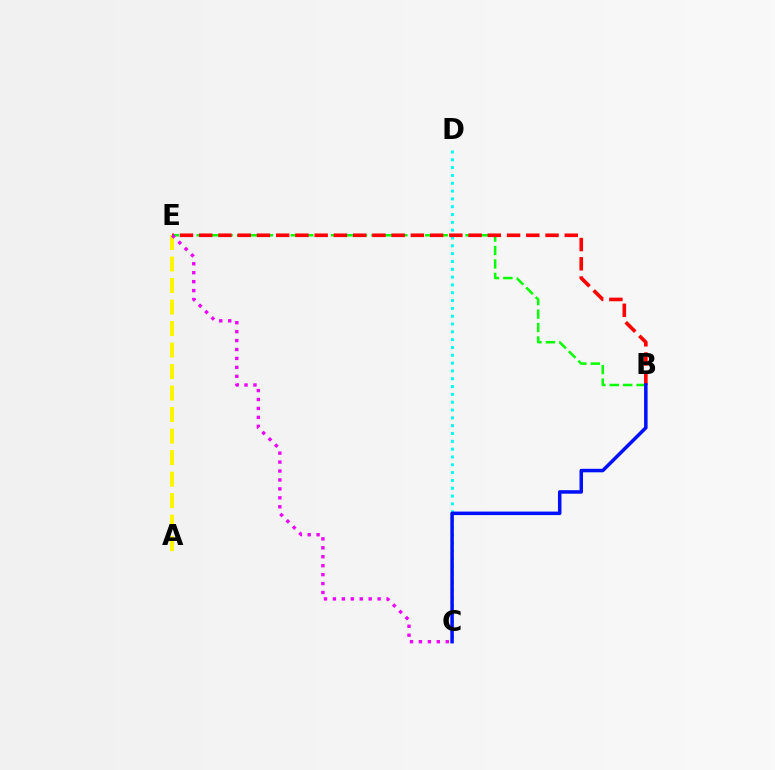{('A', 'E'): [{'color': '#fcf500', 'line_style': 'dashed', 'thickness': 2.92}], ('B', 'E'): [{'color': '#08ff00', 'line_style': 'dashed', 'thickness': 1.83}, {'color': '#ff0000', 'line_style': 'dashed', 'thickness': 2.61}], ('C', 'D'): [{'color': '#00fff6', 'line_style': 'dotted', 'thickness': 2.12}], ('B', 'C'): [{'color': '#0010ff', 'line_style': 'solid', 'thickness': 2.53}], ('C', 'E'): [{'color': '#ee00ff', 'line_style': 'dotted', 'thickness': 2.43}]}